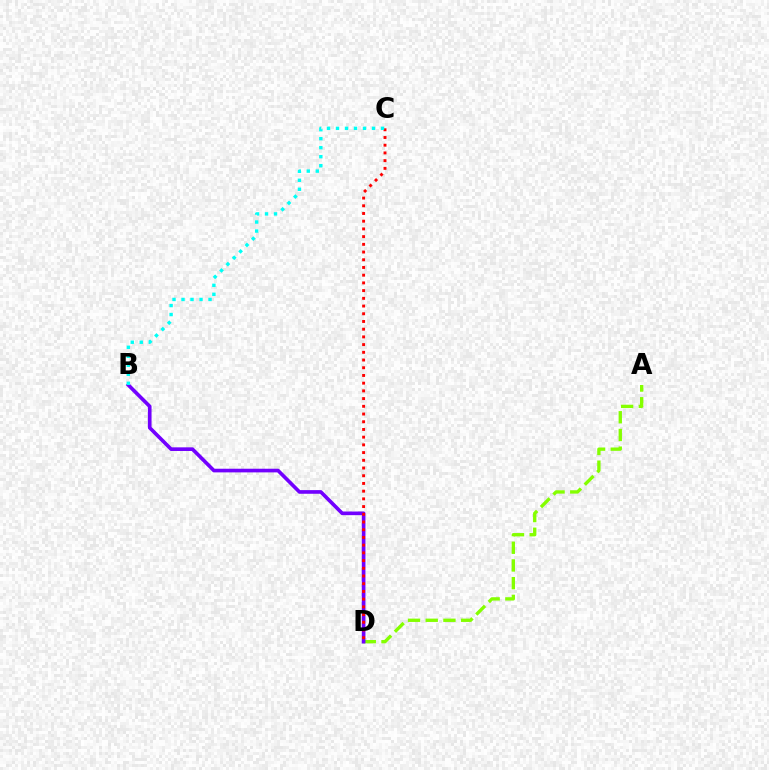{('A', 'D'): [{'color': '#84ff00', 'line_style': 'dashed', 'thickness': 2.4}], ('B', 'D'): [{'color': '#7200ff', 'line_style': 'solid', 'thickness': 2.63}], ('C', 'D'): [{'color': '#ff0000', 'line_style': 'dotted', 'thickness': 2.1}], ('B', 'C'): [{'color': '#00fff6', 'line_style': 'dotted', 'thickness': 2.45}]}